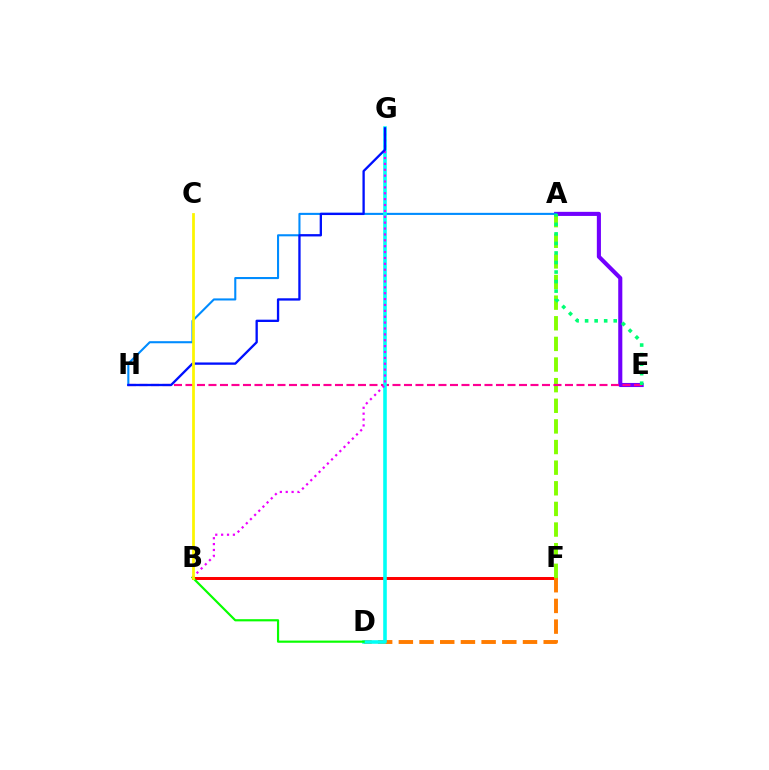{('A', 'E'): [{'color': '#7200ff', 'line_style': 'solid', 'thickness': 2.95}, {'color': '#00ff74', 'line_style': 'dotted', 'thickness': 2.59}], ('B', 'F'): [{'color': '#ff0000', 'line_style': 'solid', 'thickness': 2.14}], ('A', 'F'): [{'color': '#84ff00', 'line_style': 'dashed', 'thickness': 2.8}], ('A', 'H'): [{'color': '#008cff', 'line_style': 'solid', 'thickness': 1.5}], ('D', 'F'): [{'color': '#ff7c00', 'line_style': 'dashed', 'thickness': 2.81}], ('E', 'H'): [{'color': '#ff0094', 'line_style': 'dashed', 'thickness': 1.56}], ('D', 'G'): [{'color': '#00fff6', 'line_style': 'solid', 'thickness': 2.58}], ('B', 'D'): [{'color': '#08ff00', 'line_style': 'solid', 'thickness': 1.57}], ('B', 'G'): [{'color': '#ee00ff', 'line_style': 'dotted', 'thickness': 1.6}], ('G', 'H'): [{'color': '#0010ff', 'line_style': 'solid', 'thickness': 1.67}], ('B', 'C'): [{'color': '#fcf500', 'line_style': 'solid', 'thickness': 1.99}]}